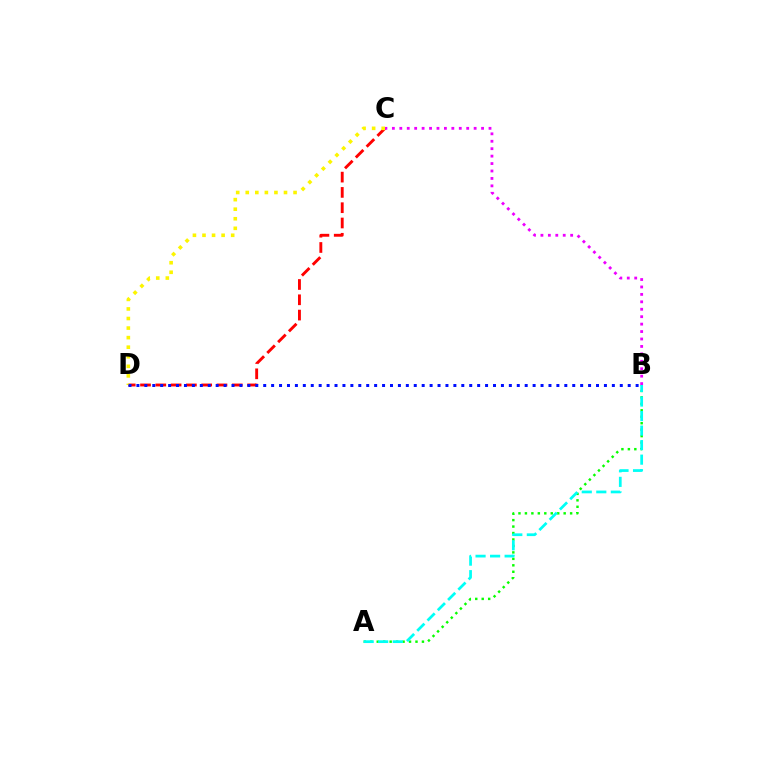{('C', 'D'): [{'color': '#ff0000', 'line_style': 'dashed', 'thickness': 2.08}, {'color': '#fcf500', 'line_style': 'dotted', 'thickness': 2.6}], ('B', 'C'): [{'color': '#ee00ff', 'line_style': 'dotted', 'thickness': 2.02}], ('A', 'B'): [{'color': '#08ff00', 'line_style': 'dotted', 'thickness': 1.75}, {'color': '#00fff6', 'line_style': 'dashed', 'thickness': 1.97}], ('B', 'D'): [{'color': '#0010ff', 'line_style': 'dotted', 'thickness': 2.15}]}